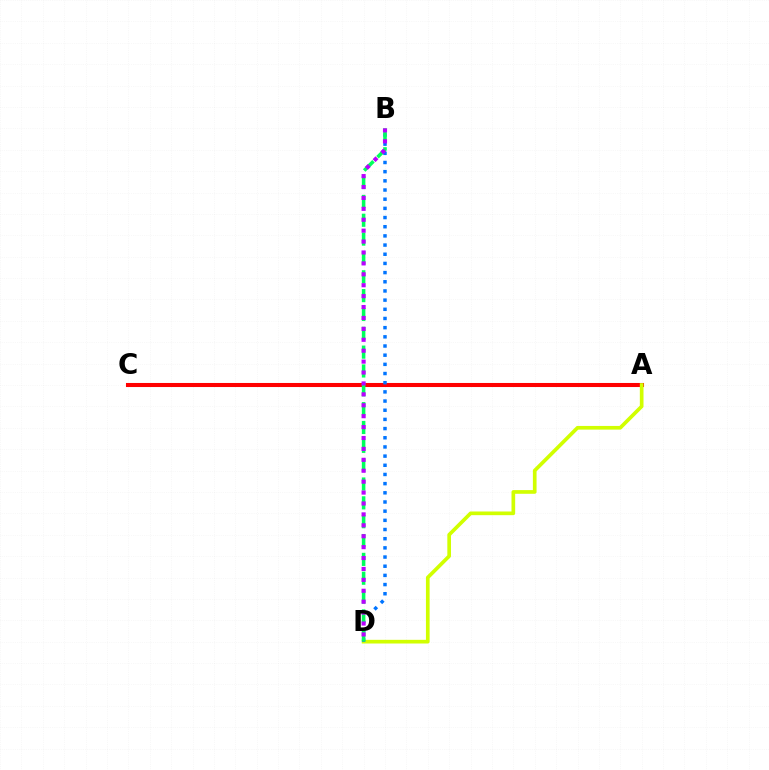{('A', 'C'): [{'color': '#ff0000', 'line_style': 'solid', 'thickness': 2.93}], ('A', 'D'): [{'color': '#d1ff00', 'line_style': 'solid', 'thickness': 2.65}], ('B', 'D'): [{'color': '#0074ff', 'line_style': 'dotted', 'thickness': 2.49}, {'color': '#00ff5c', 'line_style': 'dashed', 'thickness': 2.56}, {'color': '#b900ff', 'line_style': 'dotted', 'thickness': 2.96}]}